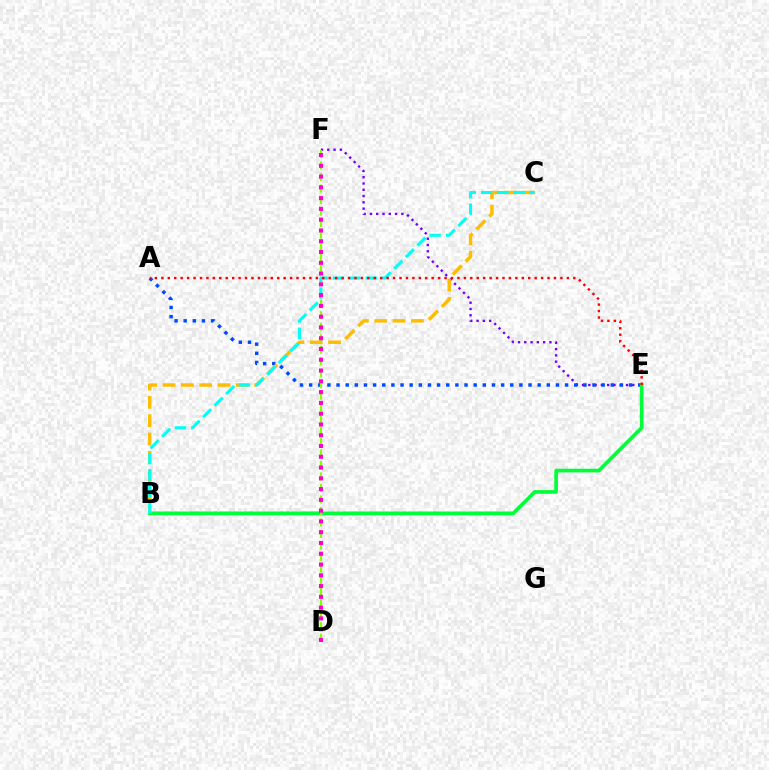{('E', 'F'): [{'color': '#7200ff', 'line_style': 'dotted', 'thickness': 1.71}], ('A', 'E'): [{'color': '#004bff', 'line_style': 'dotted', 'thickness': 2.48}, {'color': '#ff0000', 'line_style': 'dotted', 'thickness': 1.75}], ('B', 'E'): [{'color': '#00ff39', 'line_style': 'solid', 'thickness': 2.64}], ('B', 'C'): [{'color': '#ffbd00', 'line_style': 'dashed', 'thickness': 2.49}, {'color': '#00fff6', 'line_style': 'dashed', 'thickness': 2.22}], ('D', 'F'): [{'color': '#84ff00', 'line_style': 'dashed', 'thickness': 1.56}, {'color': '#ff00cf', 'line_style': 'dotted', 'thickness': 2.93}]}